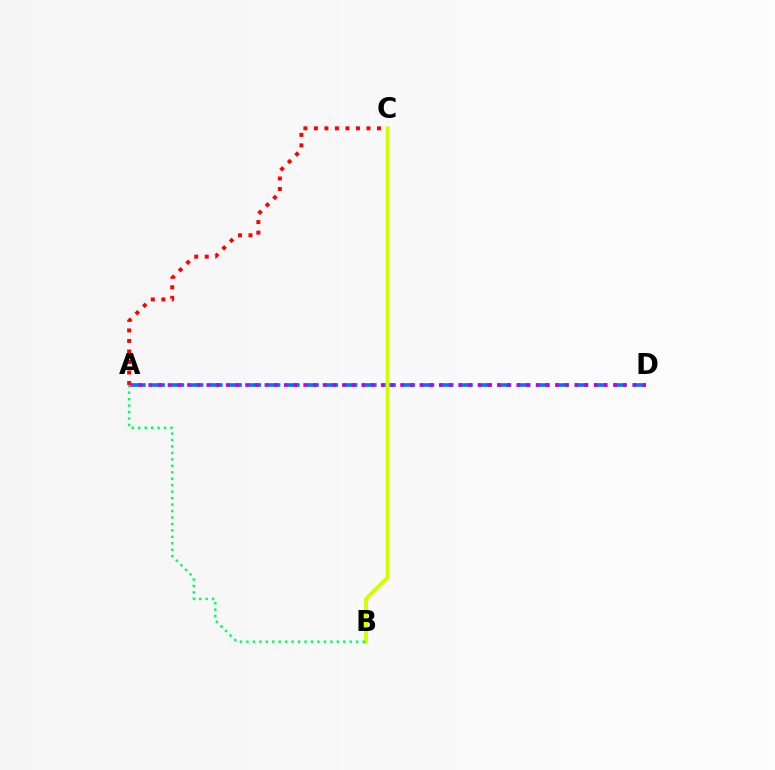{('A', 'D'): [{'color': '#0074ff', 'line_style': 'dashed', 'thickness': 2.61}, {'color': '#b900ff', 'line_style': 'dotted', 'thickness': 2.63}], ('B', 'C'): [{'color': '#d1ff00', 'line_style': 'solid', 'thickness': 2.76}], ('A', 'C'): [{'color': '#ff0000', 'line_style': 'dotted', 'thickness': 2.86}], ('A', 'B'): [{'color': '#00ff5c', 'line_style': 'dotted', 'thickness': 1.75}]}